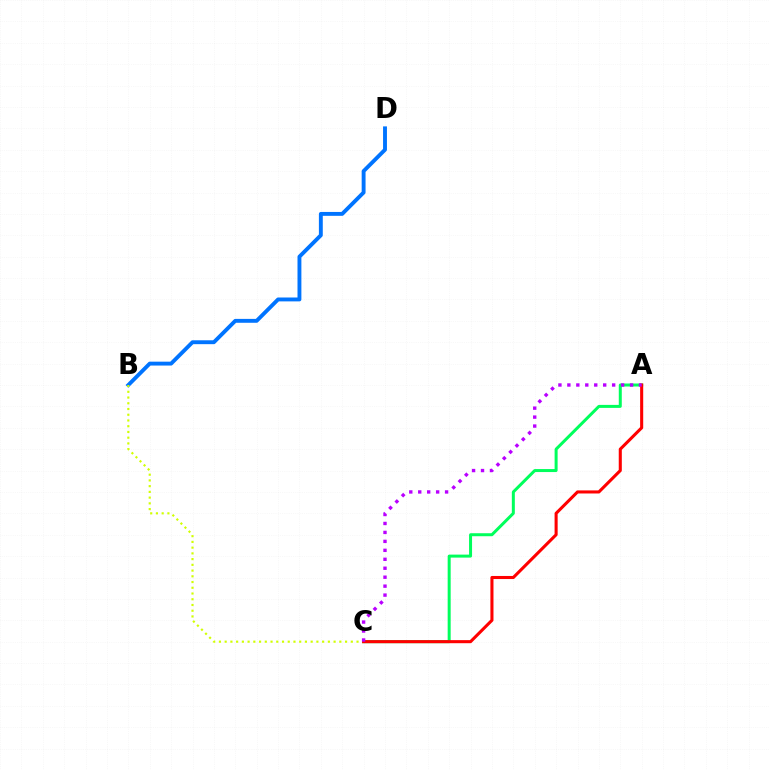{('A', 'C'): [{'color': '#00ff5c', 'line_style': 'solid', 'thickness': 2.16}, {'color': '#ff0000', 'line_style': 'solid', 'thickness': 2.21}, {'color': '#b900ff', 'line_style': 'dotted', 'thickness': 2.43}], ('B', 'D'): [{'color': '#0074ff', 'line_style': 'solid', 'thickness': 2.8}], ('B', 'C'): [{'color': '#d1ff00', 'line_style': 'dotted', 'thickness': 1.56}]}